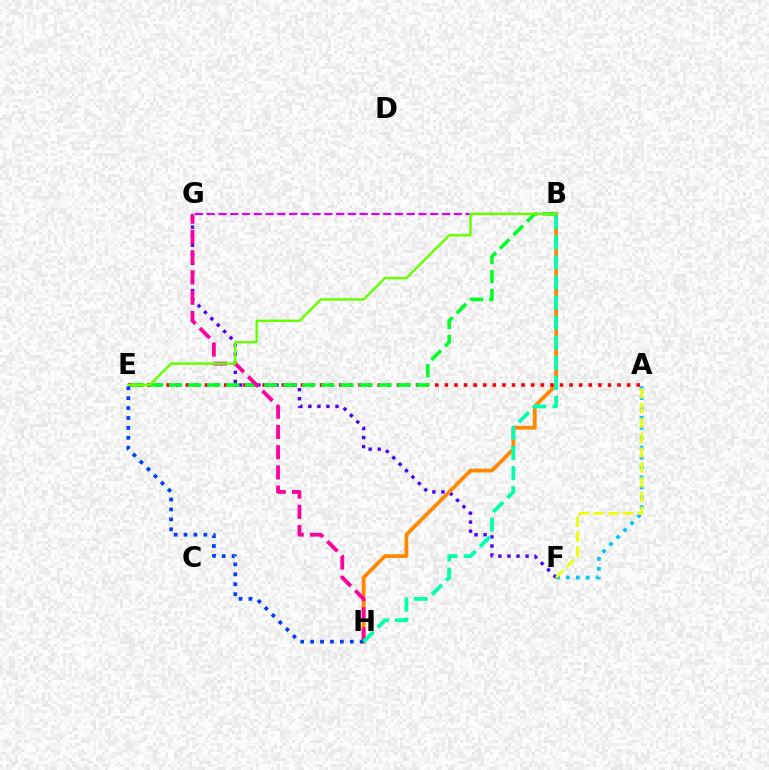{('F', 'G'): [{'color': '#4f00ff', 'line_style': 'dotted', 'thickness': 2.46}], ('B', 'H'): [{'color': '#ff8800', 'line_style': 'solid', 'thickness': 2.72}, {'color': '#00ffaf', 'line_style': 'dashed', 'thickness': 2.73}], ('A', 'E'): [{'color': '#ff0000', 'line_style': 'dotted', 'thickness': 2.61}], ('B', 'E'): [{'color': '#00ff27', 'line_style': 'dashed', 'thickness': 2.59}, {'color': '#66ff00', 'line_style': 'solid', 'thickness': 1.75}], ('A', 'F'): [{'color': '#00c7ff', 'line_style': 'dotted', 'thickness': 2.7}, {'color': '#eeff00', 'line_style': 'dashed', 'thickness': 2.01}], ('G', 'H'): [{'color': '#ff00a0', 'line_style': 'dashed', 'thickness': 2.75}], ('B', 'G'): [{'color': '#d600ff', 'line_style': 'dashed', 'thickness': 1.6}], ('E', 'H'): [{'color': '#003fff', 'line_style': 'dotted', 'thickness': 2.7}]}